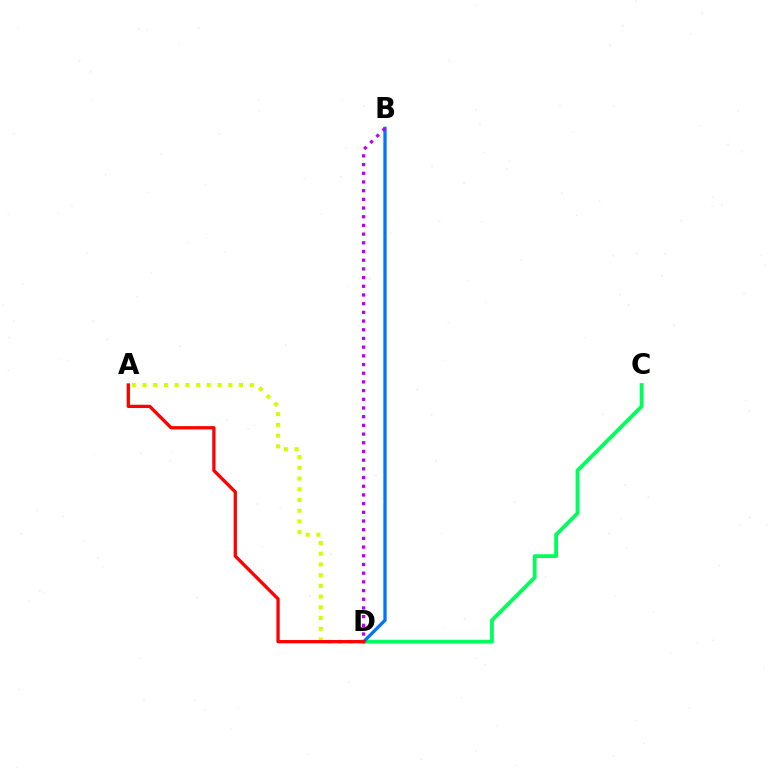{('C', 'D'): [{'color': '#00ff5c', 'line_style': 'solid', 'thickness': 2.74}], ('B', 'D'): [{'color': '#0074ff', 'line_style': 'solid', 'thickness': 2.36}, {'color': '#b900ff', 'line_style': 'dotted', 'thickness': 2.36}], ('A', 'D'): [{'color': '#d1ff00', 'line_style': 'dotted', 'thickness': 2.91}, {'color': '#ff0000', 'line_style': 'solid', 'thickness': 2.37}]}